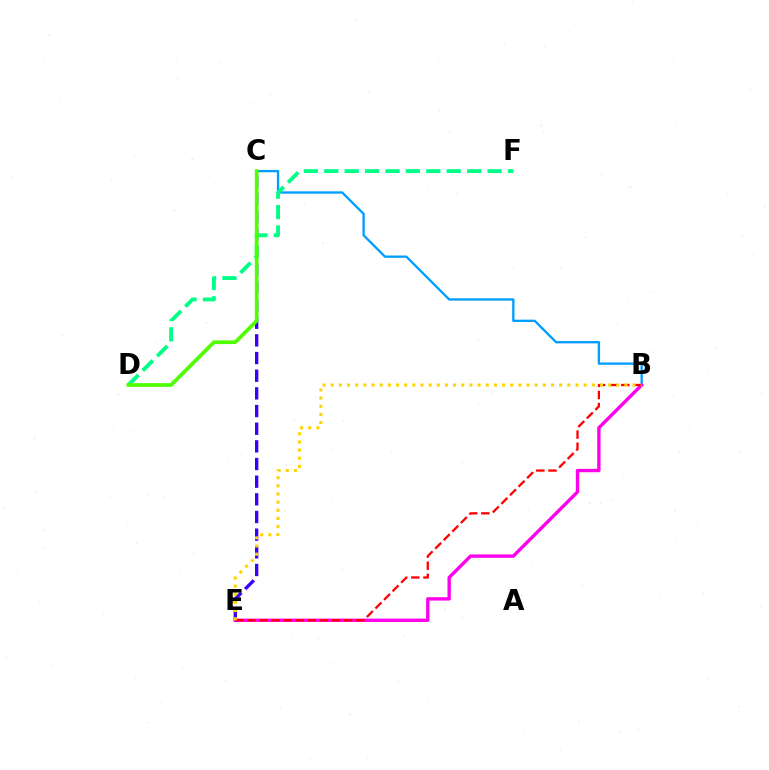{('C', 'E'): [{'color': '#3700ff', 'line_style': 'dashed', 'thickness': 2.4}], ('B', 'C'): [{'color': '#009eff', 'line_style': 'solid', 'thickness': 1.67}], ('B', 'E'): [{'color': '#ff00ed', 'line_style': 'solid', 'thickness': 2.42}, {'color': '#ff0000', 'line_style': 'dashed', 'thickness': 1.65}, {'color': '#ffd500', 'line_style': 'dotted', 'thickness': 2.22}], ('D', 'F'): [{'color': '#00ff86', 'line_style': 'dashed', 'thickness': 2.77}], ('C', 'D'): [{'color': '#4fff00', 'line_style': 'solid', 'thickness': 2.65}]}